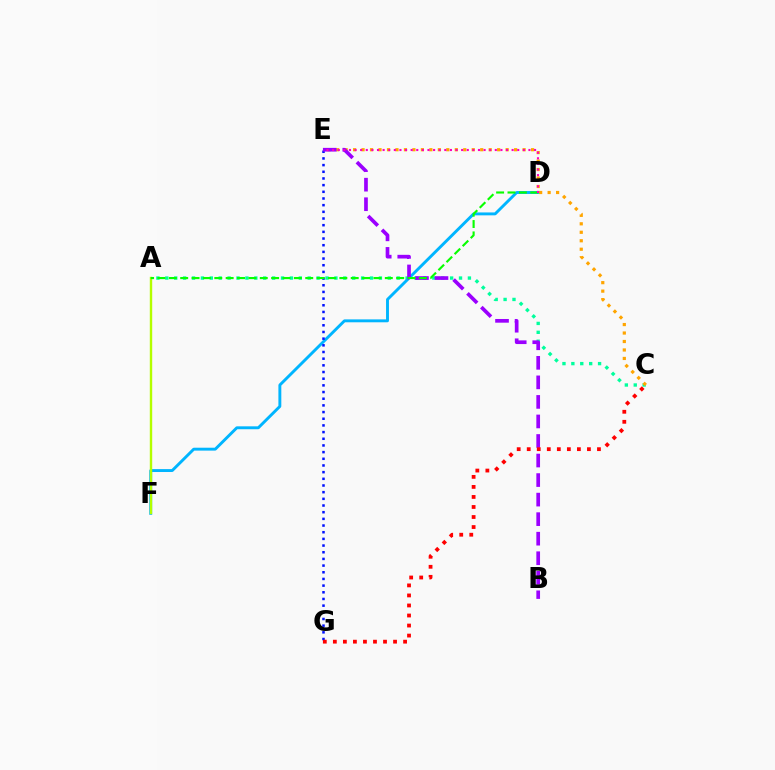{('A', 'C'): [{'color': '#00ff9d', 'line_style': 'dotted', 'thickness': 2.42}], ('D', 'F'): [{'color': '#00b5ff', 'line_style': 'solid', 'thickness': 2.09}], ('C', 'E'): [{'color': '#ffa500', 'line_style': 'dotted', 'thickness': 2.3}], ('E', 'G'): [{'color': '#0010ff', 'line_style': 'dotted', 'thickness': 1.81}], ('A', 'F'): [{'color': '#b3ff00', 'line_style': 'solid', 'thickness': 1.73}], ('B', 'E'): [{'color': '#9b00ff', 'line_style': 'dashed', 'thickness': 2.65}], ('A', 'D'): [{'color': '#08ff00', 'line_style': 'dashed', 'thickness': 1.54}], ('D', 'E'): [{'color': '#ff00bd', 'line_style': 'dotted', 'thickness': 1.52}], ('C', 'G'): [{'color': '#ff0000', 'line_style': 'dotted', 'thickness': 2.73}]}